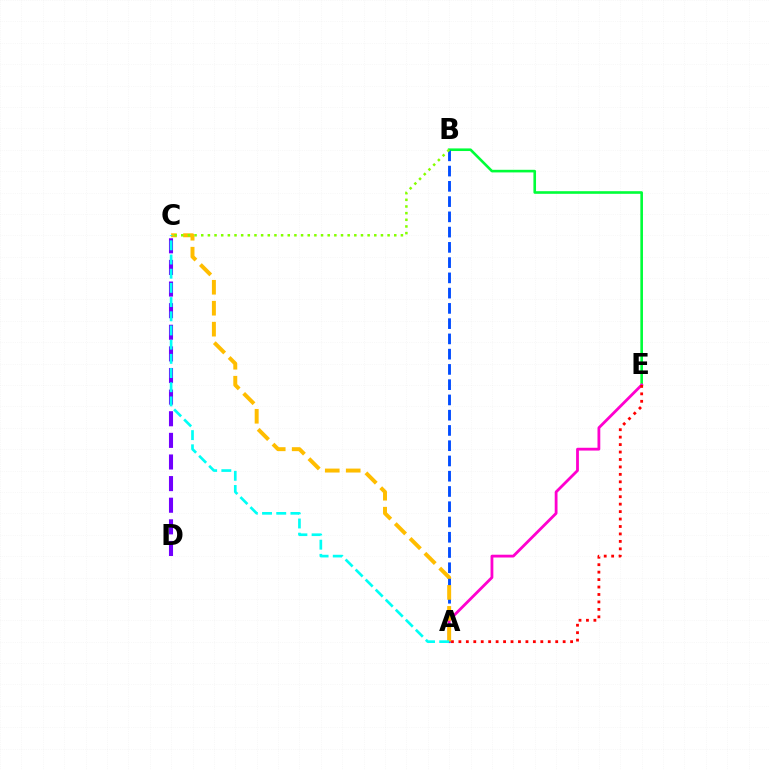{('B', 'E'): [{'color': '#00ff39', 'line_style': 'solid', 'thickness': 1.88}], ('A', 'E'): [{'color': '#ff00cf', 'line_style': 'solid', 'thickness': 2.02}, {'color': '#ff0000', 'line_style': 'dotted', 'thickness': 2.02}], ('A', 'B'): [{'color': '#004bff', 'line_style': 'dashed', 'thickness': 2.07}], ('A', 'C'): [{'color': '#ffbd00', 'line_style': 'dashed', 'thickness': 2.85}, {'color': '#00fff6', 'line_style': 'dashed', 'thickness': 1.93}], ('B', 'C'): [{'color': '#84ff00', 'line_style': 'dotted', 'thickness': 1.81}], ('C', 'D'): [{'color': '#7200ff', 'line_style': 'dashed', 'thickness': 2.94}]}